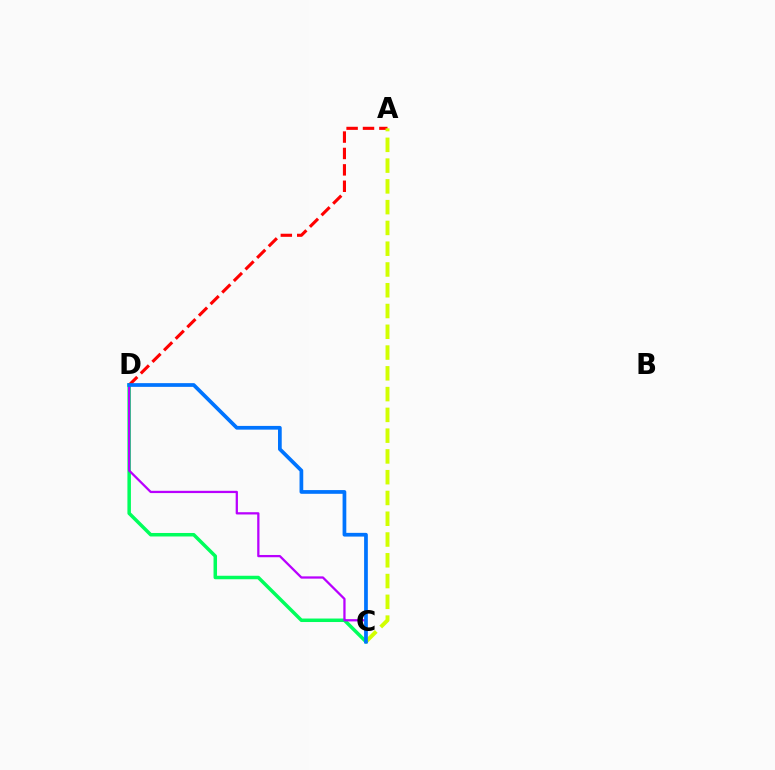{('C', 'D'): [{'color': '#00ff5c', 'line_style': 'solid', 'thickness': 2.52}, {'color': '#b900ff', 'line_style': 'solid', 'thickness': 1.63}, {'color': '#0074ff', 'line_style': 'solid', 'thickness': 2.68}], ('A', 'D'): [{'color': '#ff0000', 'line_style': 'dashed', 'thickness': 2.23}], ('A', 'C'): [{'color': '#d1ff00', 'line_style': 'dashed', 'thickness': 2.82}]}